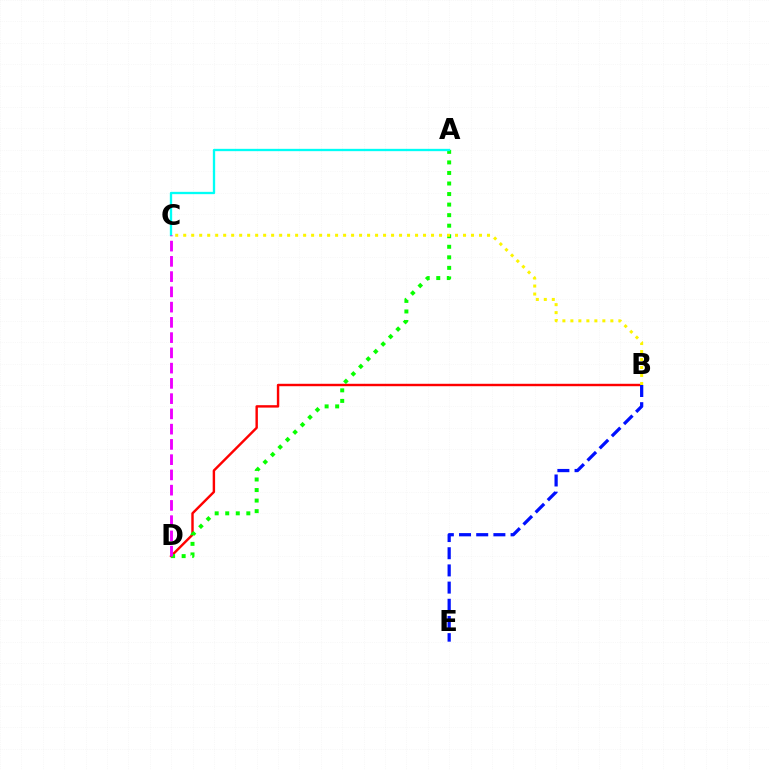{('B', 'D'): [{'color': '#ff0000', 'line_style': 'solid', 'thickness': 1.74}], ('A', 'D'): [{'color': '#08ff00', 'line_style': 'dotted', 'thickness': 2.87}], ('B', 'E'): [{'color': '#0010ff', 'line_style': 'dashed', 'thickness': 2.33}], ('A', 'C'): [{'color': '#00fff6', 'line_style': 'solid', 'thickness': 1.67}], ('C', 'D'): [{'color': '#ee00ff', 'line_style': 'dashed', 'thickness': 2.07}], ('B', 'C'): [{'color': '#fcf500', 'line_style': 'dotted', 'thickness': 2.17}]}